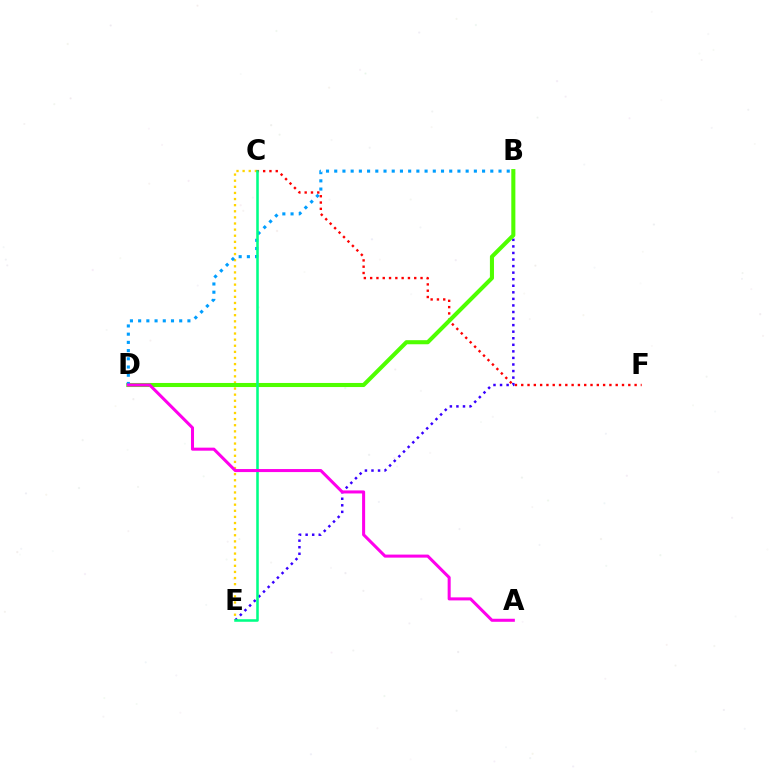{('C', 'E'): [{'color': '#ffd500', 'line_style': 'dotted', 'thickness': 1.66}, {'color': '#00ff86', 'line_style': 'solid', 'thickness': 1.84}], ('C', 'F'): [{'color': '#ff0000', 'line_style': 'dotted', 'thickness': 1.71}], ('B', 'E'): [{'color': '#3700ff', 'line_style': 'dotted', 'thickness': 1.78}], ('B', 'D'): [{'color': '#4fff00', 'line_style': 'solid', 'thickness': 2.93}, {'color': '#009eff', 'line_style': 'dotted', 'thickness': 2.23}], ('A', 'D'): [{'color': '#ff00ed', 'line_style': 'solid', 'thickness': 2.19}]}